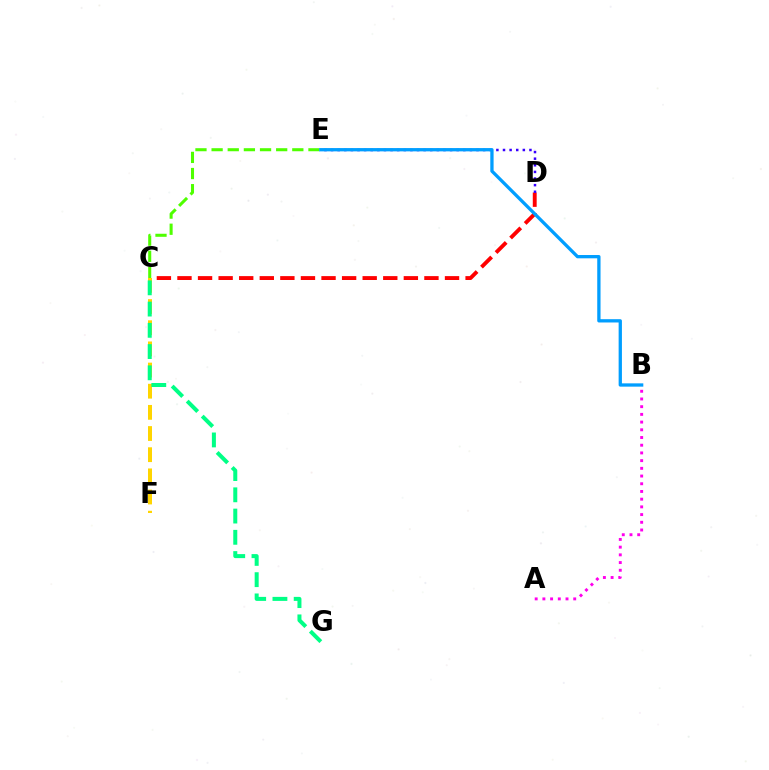{('C', 'D'): [{'color': '#ff0000', 'line_style': 'dashed', 'thickness': 2.8}], ('A', 'B'): [{'color': '#ff00ed', 'line_style': 'dotted', 'thickness': 2.09}], ('D', 'E'): [{'color': '#3700ff', 'line_style': 'dotted', 'thickness': 1.8}], ('C', 'E'): [{'color': '#4fff00', 'line_style': 'dashed', 'thickness': 2.19}], ('C', 'F'): [{'color': '#ffd500', 'line_style': 'dashed', 'thickness': 2.87}], ('B', 'E'): [{'color': '#009eff', 'line_style': 'solid', 'thickness': 2.37}], ('C', 'G'): [{'color': '#00ff86', 'line_style': 'dashed', 'thickness': 2.89}]}